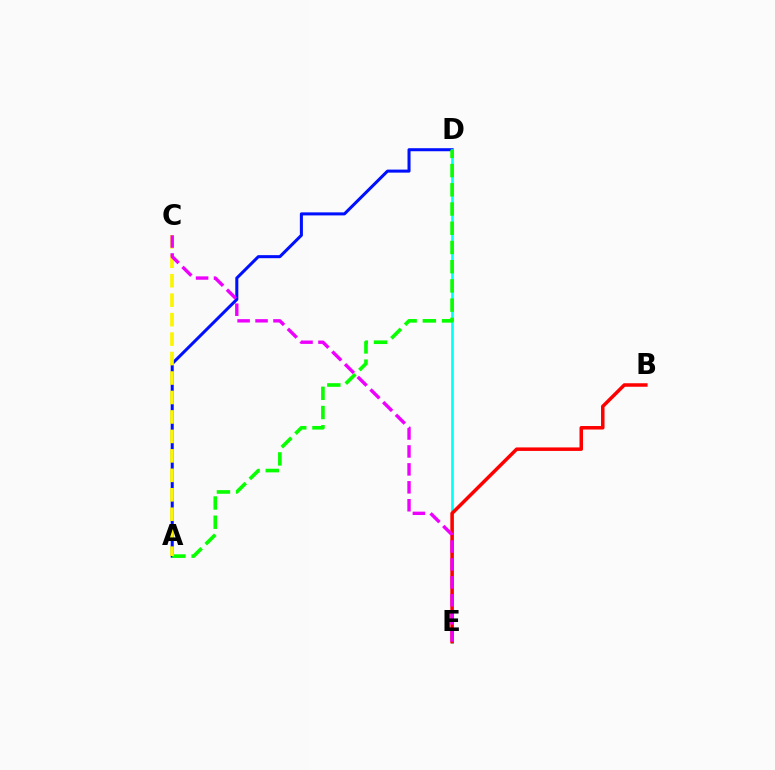{('A', 'D'): [{'color': '#0010ff', 'line_style': 'solid', 'thickness': 2.19}, {'color': '#08ff00', 'line_style': 'dashed', 'thickness': 2.61}], ('D', 'E'): [{'color': '#00fff6', 'line_style': 'solid', 'thickness': 1.89}], ('B', 'E'): [{'color': '#ff0000', 'line_style': 'solid', 'thickness': 2.52}], ('A', 'C'): [{'color': '#fcf500', 'line_style': 'dashed', 'thickness': 2.64}], ('C', 'E'): [{'color': '#ee00ff', 'line_style': 'dashed', 'thickness': 2.44}]}